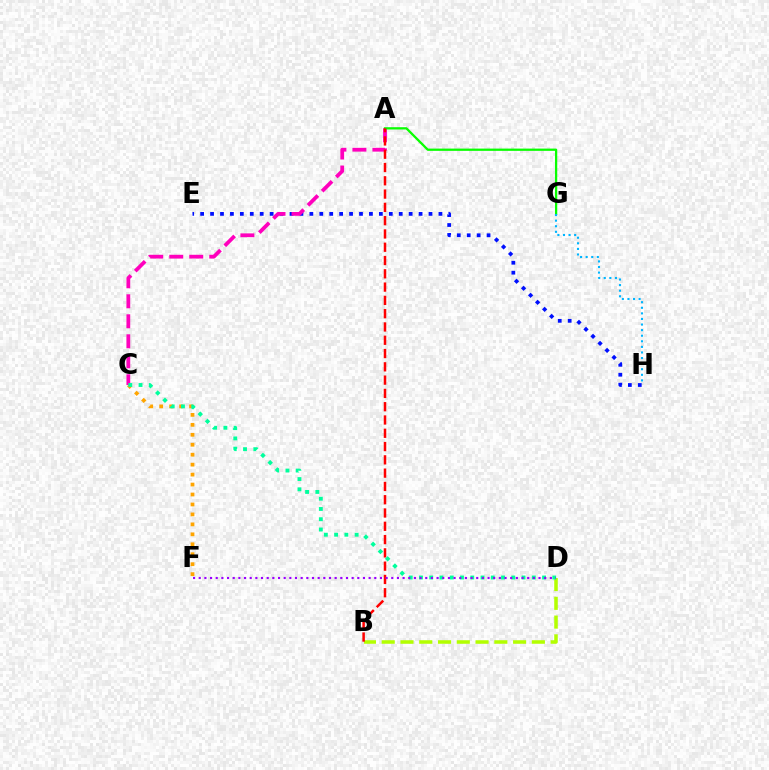{('E', 'H'): [{'color': '#0010ff', 'line_style': 'dotted', 'thickness': 2.7}], ('A', 'C'): [{'color': '#ff00bd', 'line_style': 'dashed', 'thickness': 2.72}], ('A', 'G'): [{'color': '#08ff00', 'line_style': 'solid', 'thickness': 1.63}], ('C', 'F'): [{'color': '#ffa500', 'line_style': 'dotted', 'thickness': 2.7}], ('B', 'D'): [{'color': '#b3ff00', 'line_style': 'dashed', 'thickness': 2.55}], ('A', 'B'): [{'color': '#ff0000', 'line_style': 'dashed', 'thickness': 1.81}], ('G', 'H'): [{'color': '#00b5ff', 'line_style': 'dotted', 'thickness': 1.52}], ('C', 'D'): [{'color': '#00ff9d', 'line_style': 'dotted', 'thickness': 2.79}], ('D', 'F'): [{'color': '#9b00ff', 'line_style': 'dotted', 'thickness': 1.54}]}